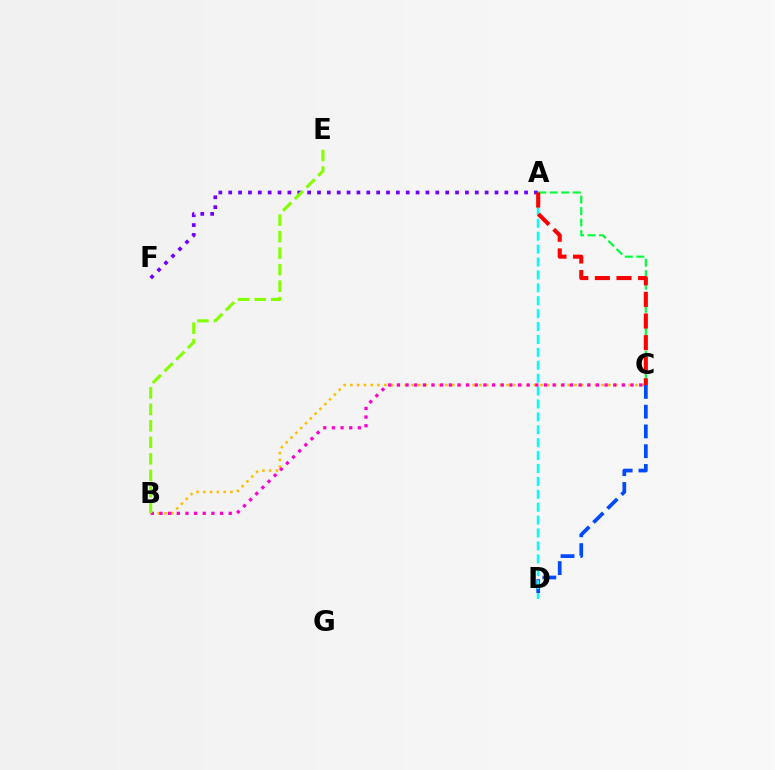{('A', 'F'): [{'color': '#7200ff', 'line_style': 'dotted', 'thickness': 2.68}], ('B', 'C'): [{'color': '#ffbd00', 'line_style': 'dotted', 'thickness': 1.85}, {'color': '#ff00cf', 'line_style': 'dotted', 'thickness': 2.35}], ('C', 'D'): [{'color': '#004bff', 'line_style': 'dashed', 'thickness': 2.68}], ('A', 'D'): [{'color': '#00fff6', 'line_style': 'dashed', 'thickness': 1.75}], ('A', 'C'): [{'color': '#00ff39', 'line_style': 'dashed', 'thickness': 1.56}, {'color': '#ff0000', 'line_style': 'dashed', 'thickness': 2.94}], ('B', 'E'): [{'color': '#84ff00', 'line_style': 'dashed', 'thickness': 2.24}]}